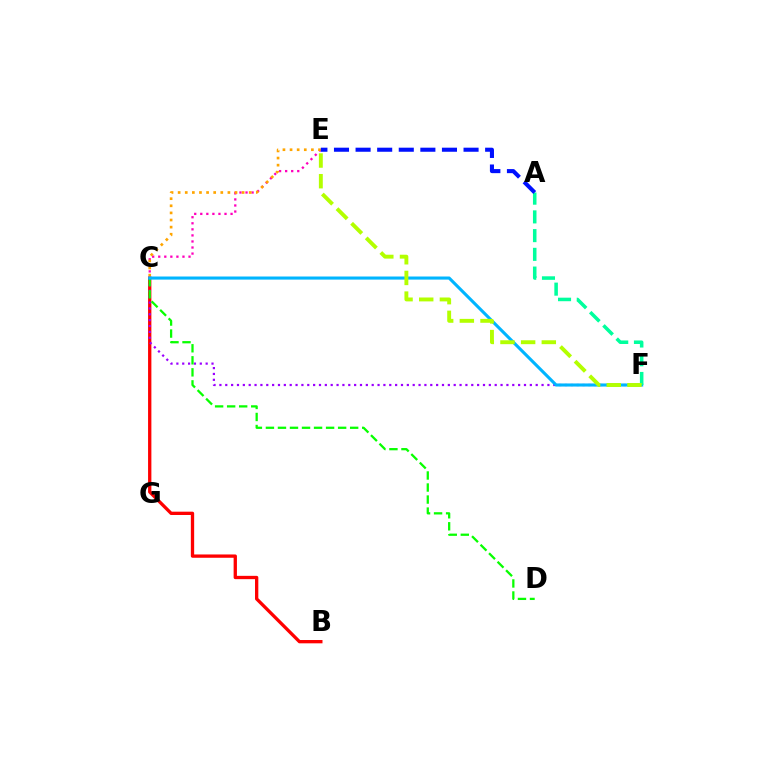{('B', 'C'): [{'color': '#ff0000', 'line_style': 'solid', 'thickness': 2.38}], ('C', 'F'): [{'color': '#9b00ff', 'line_style': 'dotted', 'thickness': 1.59}, {'color': '#00b5ff', 'line_style': 'solid', 'thickness': 2.23}], ('C', 'E'): [{'color': '#ff00bd', 'line_style': 'dotted', 'thickness': 1.65}, {'color': '#ffa500', 'line_style': 'dotted', 'thickness': 1.93}], ('C', 'D'): [{'color': '#08ff00', 'line_style': 'dashed', 'thickness': 1.63}], ('A', 'F'): [{'color': '#00ff9d', 'line_style': 'dashed', 'thickness': 2.54}], ('A', 'E'): [{'color': '#0010ff', 'line_style': 'dashed', 'thickness': 2.93}], ('E', 'F'): [{'color': '#b3ff00', 'line_style': 'dashed', 'thickness': 2.81}]}